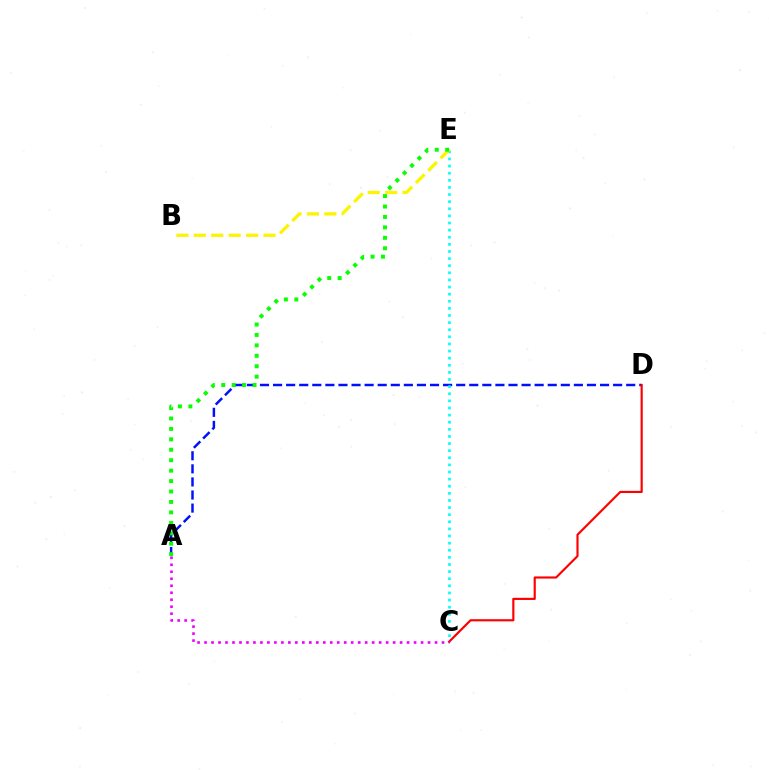{('A', 'D'): [{'color': '#0010ff', 'line_style': 'dashed', 'thickness': 1.78}], ('C', 'E'): [{'color': '#00fff6', 'line_style': 'dotted', 'thickness': 1.93}], ('B', 'E'): [{'color': '#fcf500', 'line_style': 'dashed', 'thickness': 2.37}], ('C', 'D'): [{'color': '#ff0000', 'line_style': 'solid', 'thickness': 1.56}], ('A', 'E'): [{'color': '#08ff00', 'line_style': 'dotted', 'thickness': 2.84}], ('A', 'C'): [{'color': '#ee00ff', 'line_style': 'dotted', 'thickness': 1.9}]}